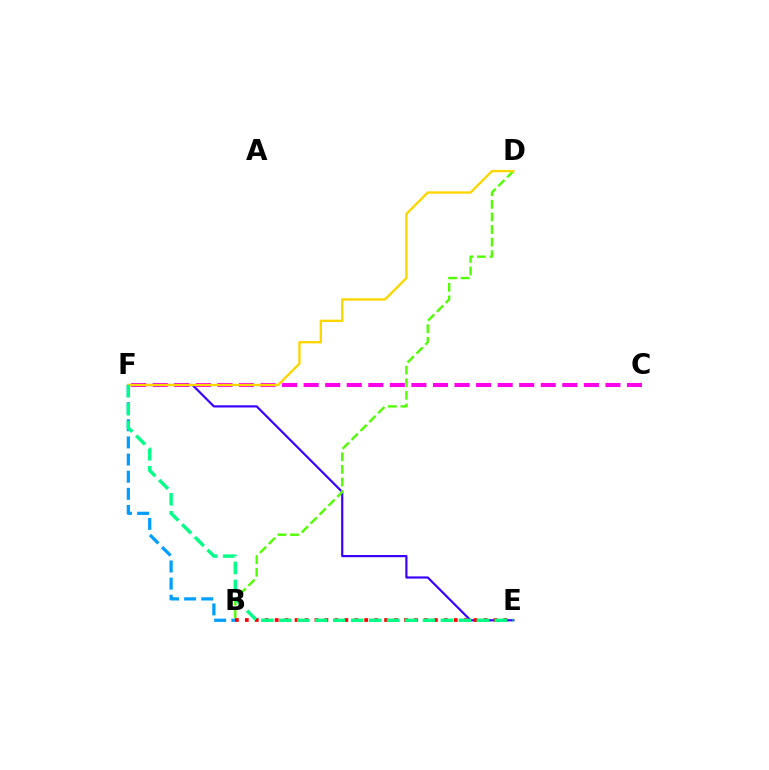{('C', 'F'): [{'color': '#ff00ed', 'line_style': 'dashed', 'thickness': 2.93}], ('E', 'F'): [{'color': '#3700ff', 'line_style': 'solid', 'thickness': 1.57}, {'color': '#00ff86', 'line_style': 'dashed', 'thickness': 2.44}], ('B', 'F'): [{'color': '#009eff', 'line_style': 'dashed', 'thickness': 2.33}], ('B', 'D'): [{'color': '#4fff00', 'line_style': 'dashed', 'thickness': 1.71}], ('B', 'E'): [{'color': '#ff0000', 'line_style': 'dotted', 'thickness': 2.7}], ('D', 'F'): [{'color': '#ffd500', 'line_style': 'solid', 'thickness': 1.69}]}